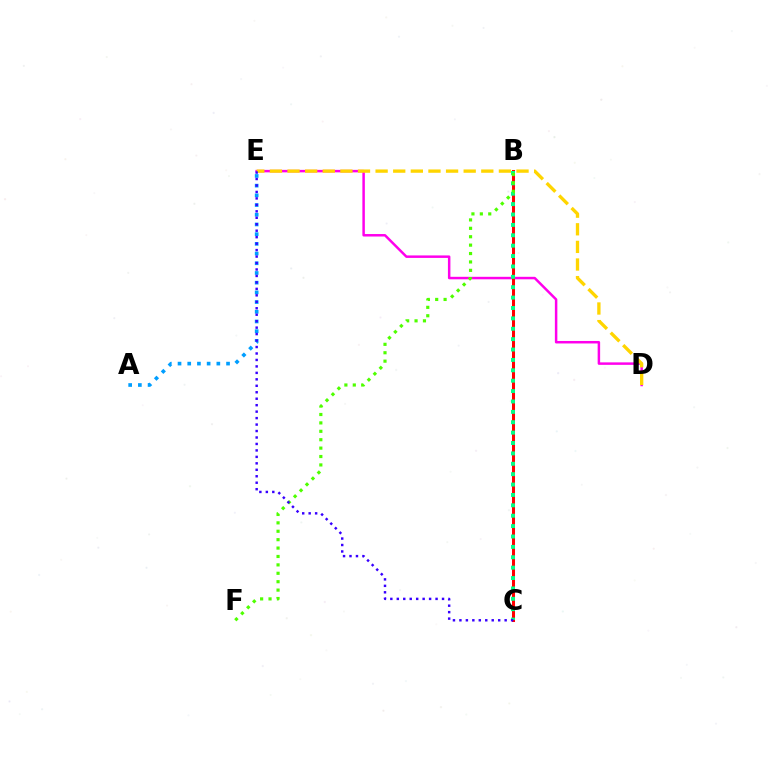{('A', 'E'): [{'color': '#009eff', 'line_style': 'dotted', 'thickness': 2.64}], ('D', 'E'): [{'color': '#ff00ed', 'line_style': 'solid', 'thickness': 1.79}, {'color': '#ffd500', 'line_style': 'dashed', 'thickness': 2.39}], ('B', 'C'): [{'color': '#ff0000', 'line_style': 'solid', 'thickness': 2.18}, {'color': '#00ff86', 'line_style': 'dotted', 'thickness': 2.82}], ('B', 'F'): [{'color': '#4fff00', 'line_style': 'dotted', 'thickness': 2.28}], ('C', 'E'): [{'color': '#3700ff', 'line_style': 'dotted', 'thickness': 1.76}]}